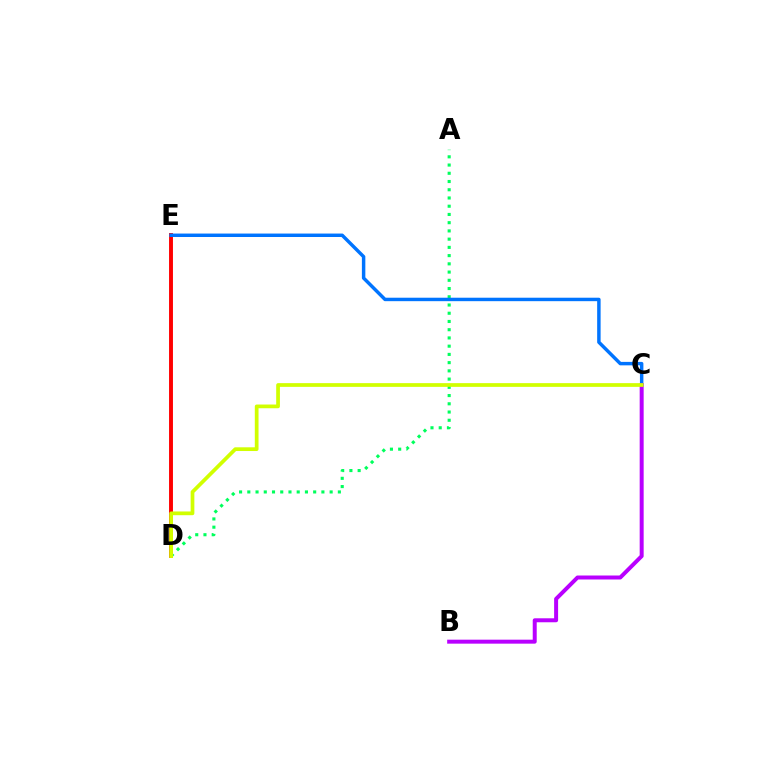{('A', 'D'): [{'color': '#00ff5c', 'line_style': 'dotted', 'thickness': 2.24}], ('D', 'E'): [{'color': '#ff0000', 'line_style': 'solid', 'thickness': 2.81}], ('C', 'E'): [{'color': '#0074ff', 'line_style': 'solid', 'thickness': 2.49}], ('B', 'C'): [{'color': '#b900ff', 'line_style': 'solid', 'thickness': 2.87}], ('C', 'D'): [{'color': '#d1ff00', 'line_style': 'solid', 'thickness': 2.68}]}